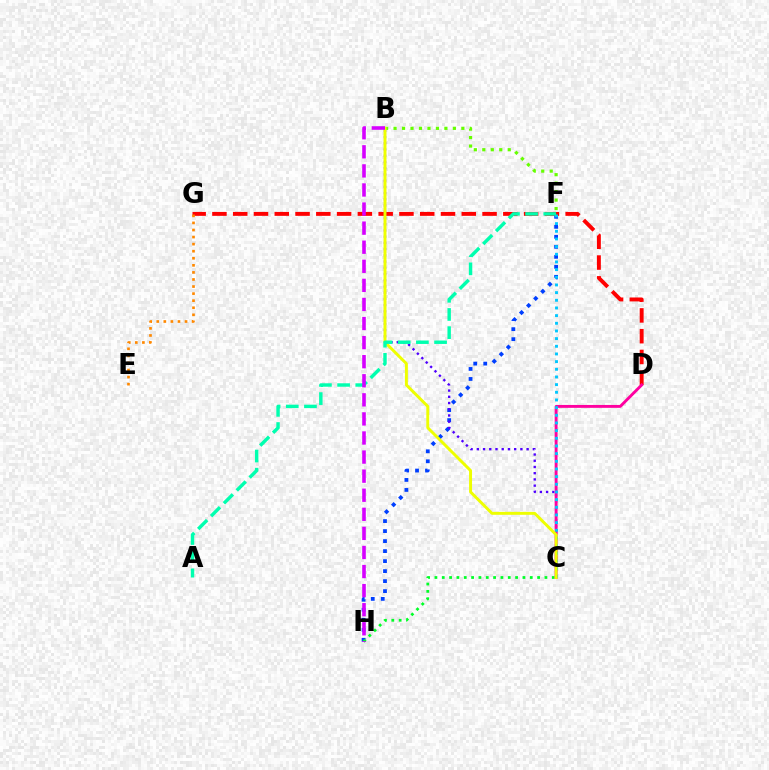{('D', 'G'): [{'color': '#ff0000', 'line_style': 'dashed', 'thickness': 2.82}], ('F', 'H'): [{'color': '#003fff', 'line_style': 'dotted', 'thickness': 2.72}], ('E', 'G'): [{'color': '#ff8800', 'line_style': 'dotted', 'thickness': 1.92}], ('B', 'C'): [{'color': '#4f00ff', 'line_style': 'dotted', 'thickness': 1.69}, {'color': '#eeff00', 'line_style': 'solid', 'thickness': 2.12}], ('C', 'H'): [{'color': '#00ff27', 'line_style': 'dotted', 'thickness': 1.99}], ('C', 'D'): [{'color': '#ff00a0', 'line_style': 'solid', 'thickness': 2.08}], ('C', 'F'): [{'color': '#00c7ff', 'line_style': 'dotted', 'thickness': 2.08}], ('B', 'F'): [{'color': '#66ff00', 'line_style': 'dotted', 'thickness': 2.3}], ('A', 'F'): [{'color': '#00ffaf', 'line_style': 'dashed', 'thickness': 2.47}], ('B', 'H'): [{'color': '#d600ff', 'line_style': 'dashed', 'thickness': 2.59}]}